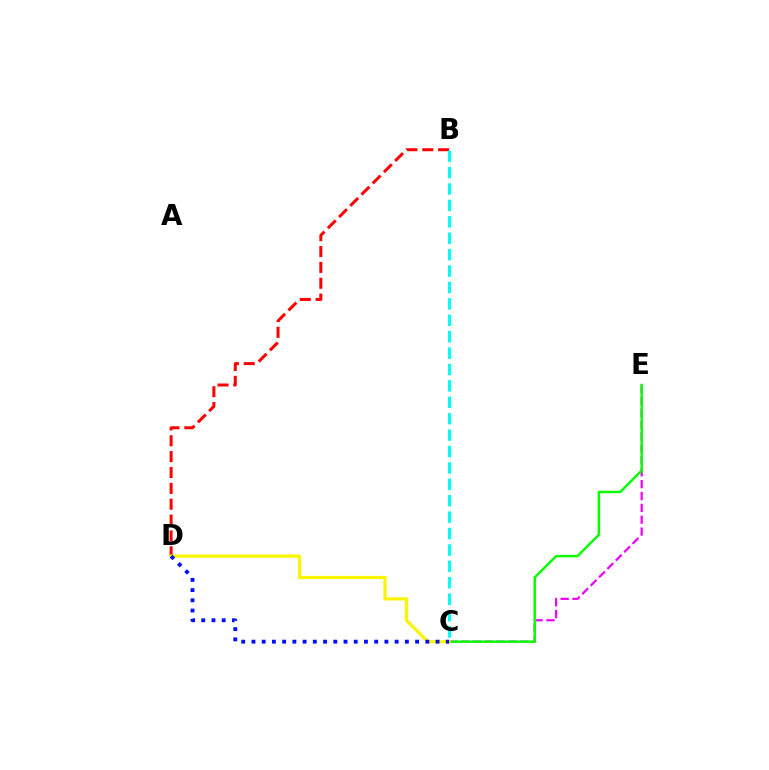{('C', 'E'): [{'color': '#ee00ff', 'line_style': 'dashed', 'thickness': 1.61}, {'color': '#08ff00', 'line_style': 'solid', 'thickness': 1.78}], ('B', 'D'): [{'color': '#ff0000', 'line_style': 'dashed', 'thickness': 2.15}], ('B', 'C'): [{'color': '#00fff6', 'line_style': 'dashed', 'thickness': 2.23}], ('C', 'D'): [{'color': '#fcf500', 'line_style': 'solid', 'thickness': 2.32}, {'color': '#0010ff', 'line_style': 'dotted', 'thickness': 2.78}]}